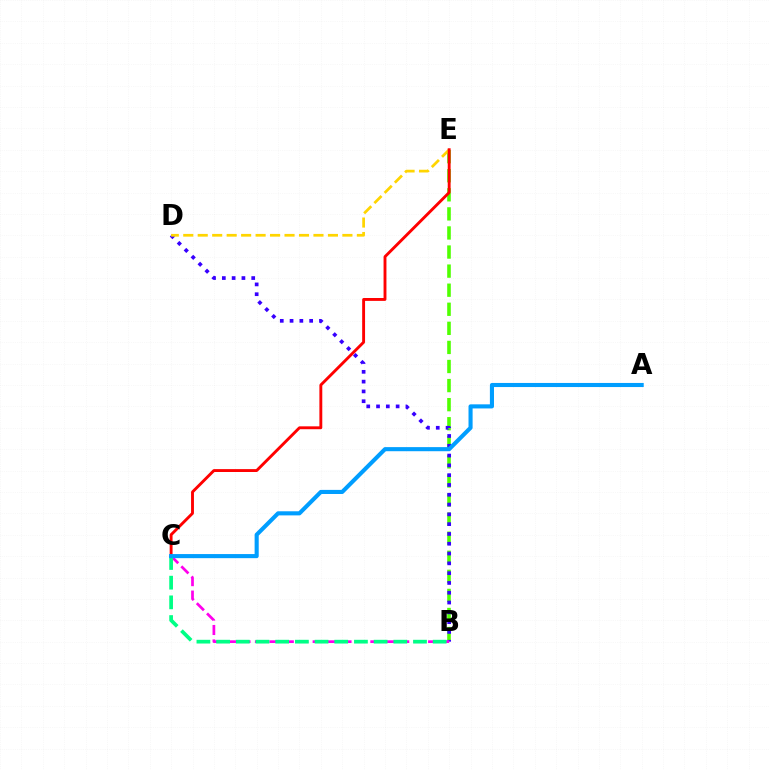{('B', 'E'): [{'color': '#4fff00', 'line_style': 'dashed', 'thickness': 2.59}], ('B', 'D'): [{'color': '#3700ff', 'line_style': 'dotted', 'thickness': 2.66}], ('B', 'C'): [{'color': '#ff00ed', 'line_style': 'dashed', 'thickness': 1.96}, {'color': '#00ff86', 'line_style': 'dashed', 'thickness': 2.67}], ('D', 'E'): [{'color': '#ffd500', 'line_style': 'dashed', 'thickness': 1.97}], ('C', 'E'): [{'color': '#ff0000', 'line_style': 'solid', 'thickness': 2.08}], ('A', 'C'): [{'color': '#009eff', 'line_style': 'solid', 'thickness': 2.95}]}